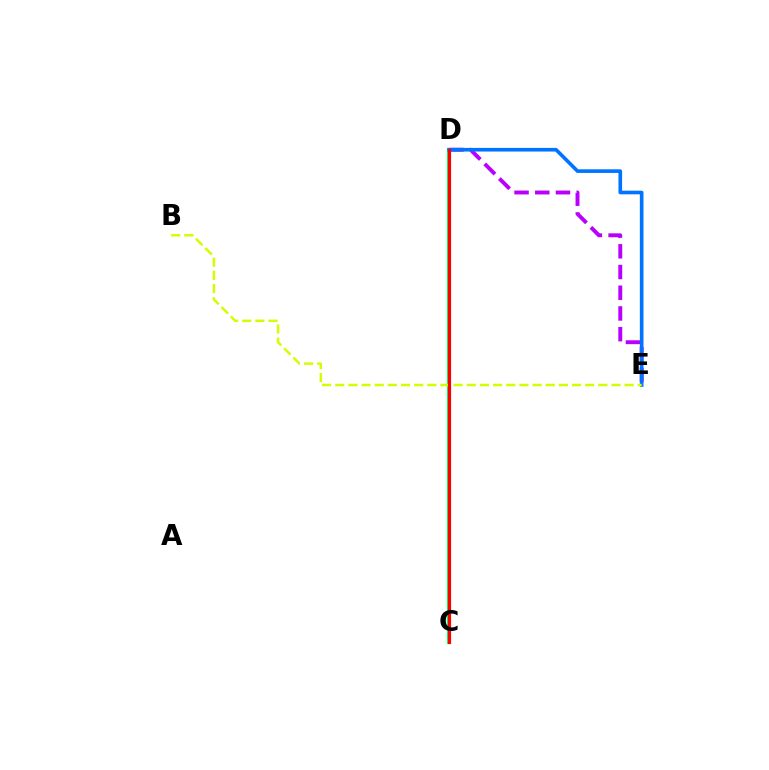{('C', 'D'): [{'color': '#00ff5c', 'line_style': 'solid', 'thickness': 2.96}, {'color': '#ff0000', 'line_style': 'solid', 'thickness': 2.24}], ('D', 'E'): [{'color': '#b900ff', 'line_style': 'dashed', 'thickness': 2.81}, {'color': '#0074ff', 'line_style': 'solid', 'thickness': 2.62}], ('B', 'E'): [{'color': '#d1ff00', 'line_style': 'dashed', 'thickness': 1.79}]}